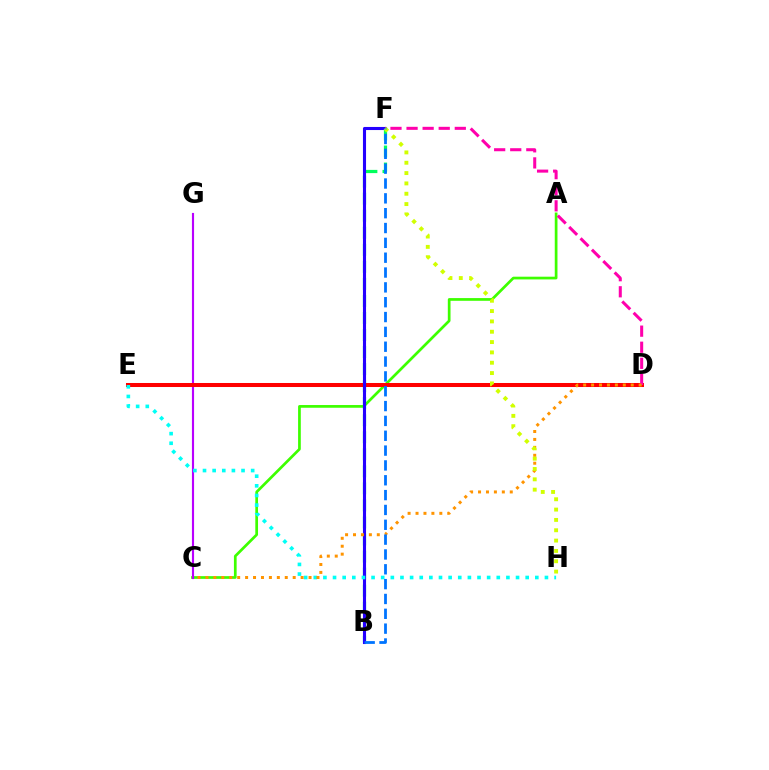{('A', 'C'): [{'color': '#3dff00', 'line_style': 'solid', 'thickness': 1.95}], ('C', 'G'): [{'color': '#b900ff', 'line_style': 'solid', 'thickness': 1.54}], ('B', 'F'): [{'color': '#00ff5c', 'line_style': 'dashed', 'thickness': 2.32}, {'color': '#2500ff', 'line_style': 'solid', 'thickness': 2.22}, {'color': '#0074ff', 'line_style': 'dashed', 'thickness': 2.02}], ('D', 'E'): [{'color': '#ff0000', 'line_style': 'solid', 'thickness': 2.9}], ('D', 'F'): [{'color': '#ff00ac', 'line_style': 'dashed', 'thickness': 2.18}], ('E', 'H'): [{'color': '#00fff6', 'line_style': 'dotted', 'thickness': 2.62}], ('C', 'D'): [{'color': '#ff9400', 'line_style': 'dotted', 'thickness': 2.15}], ('F', 'H'): [{'color': '#d1ff00', 'line_style': 'dotted', 'thickness': 2.81}]}